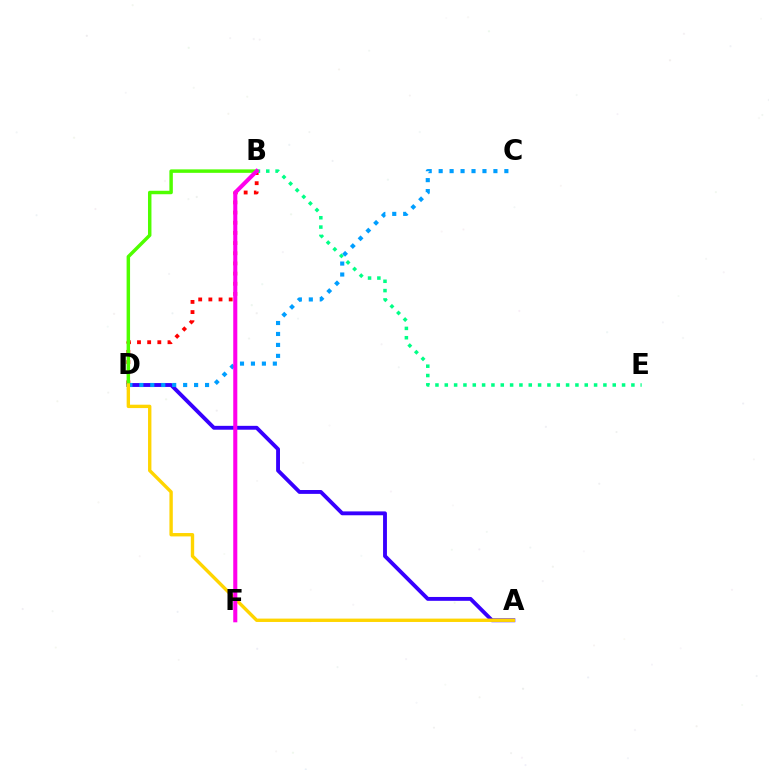{('B', 'D'): [{'color': '#ff0000', 'line_style': 'dotted', 'thickness': 2.76}, {'color': '#4fff00', 'line_style': 'solid', 'thickness': 2.49}], ('A', 'D'): [{'color': '#3700ff', 'line_style': 'solid', 'thickness': 2.78}, {'color': '#ffd500', 'line_style': 'solid', 'thickness': 2.43}], ('B', 'E'): [{'color': '#00ff86', 'line_style': 'dotted', 'thickness': 2.54}], ('C', 'D'): [{'color': '#009eff', 'line_style': 'dotted', 'thickness': 2.98}], ('B', 'F'): [{'color': '#ff00ed', 'line_style': 'solid', 'thickness': 2.93}]}